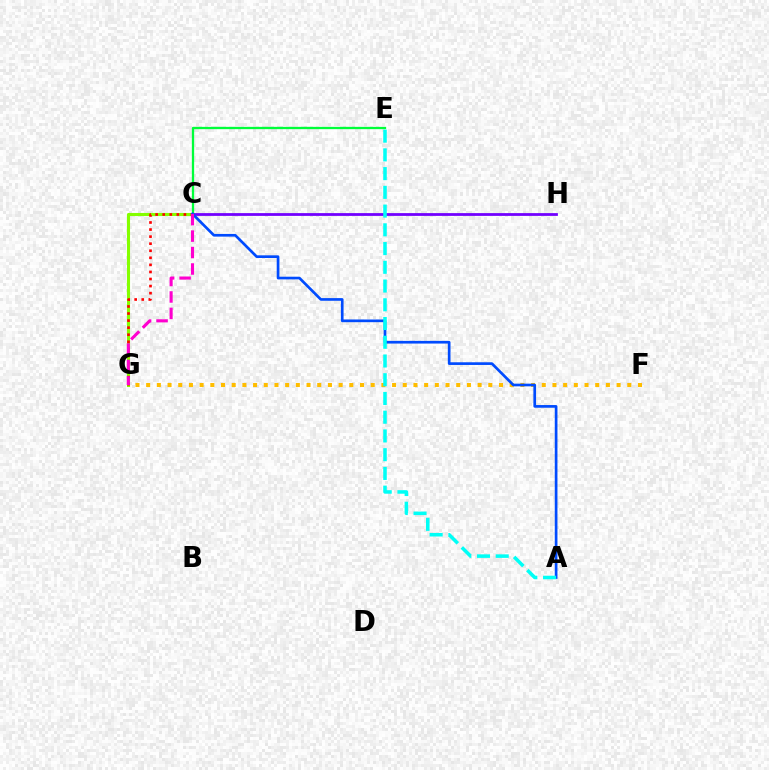{('F', 'G'): [{'color': '#ffbd00', 'line_style': 'dotted', 'thickness': 2.9}], ('C', 'G'): [{'color': '#84ff00', 'line_style': 'solid', 'thickness': 2.22}, {'color': '#ff0000', 'line_style': 'dotted', 'thickness': 1.92}, {'color': '#ff00cf', 'line_style': 'dashed', 'thickness': 2.24}], ('C', 'H'): [{'color': '#7200ff', 'line_style': 'solid', 'thickness': 2.0}], ('C', 'E'): [{'color': '#00ff39', 'line_style': 'solid', 'thickness': 1.65}], ('A', 'C'): [{'color': '#004bff', 'line_style': 'solid', 'thickness': 1.93}], ('A', 'E'): [{'color': '#00fff6', 'line_style': 'dashed', 'thickness': 2.55}]}